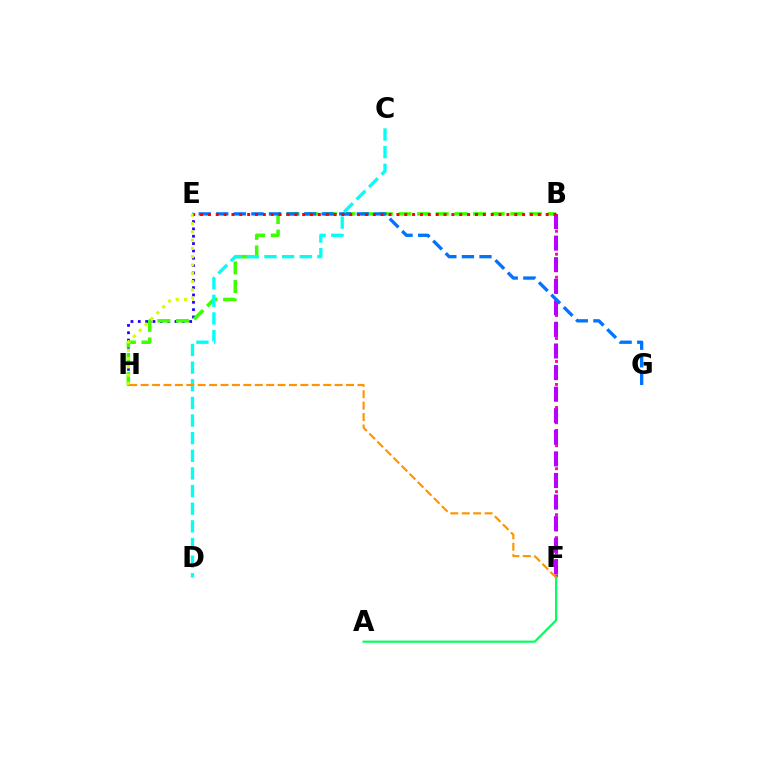{('B', 'F'): [{'color': '#ff00ac', 'line_style': 'dotted', 'thickness': 2.08}, {'color': '#b900ff', 'line_style': 'dashed', 'thickness': 2.93}], ('E', 'H'): [{'color': '#2500ff', 'line_style': 'dotted', 'thickness': 1.99}, {'color': '#d1ff00', 'line_style': 'dotted', 'thickness': 2.25}], ('A', 'F'): [{'color': '#00ff5c', 'line_style': 'solid', 'thickness': 1.55}], ('B', 'H'): [{'color': '#3dff00', 'line_style': 'dashed', 'thickness': 2.53}], ('E', 'G'): [{'color': '#0074ff', 'line_style': 'dashed', 'thickness': 2.39}], ('C', 'D'): [{'color': '#00fff6', 'line_style': 'dashed', 'thickness': 2.4}], ('B', 'E'): [{'color': '#ff0000', 'line_style': 'dotted', 'thickness': 2.13}], ('F', 'H'): [{'color': '#ff9400', 'line_style': 'dashed', 'thickness': 1.55}]}